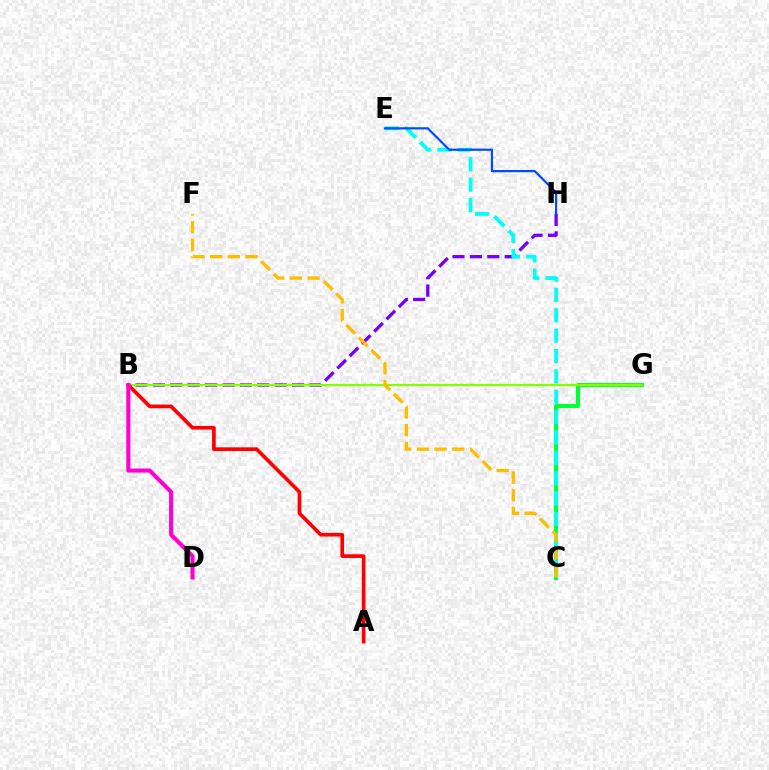{('C', 'G'): [{'color': '#00ff39', 'line_style': 'solid', 'thickness': 2.95}], ('B', 'H'): [{'color': '#7200ff', 'line_style': 'dashed', 'thickness': 2.36}], ('C', 'E'): [{'color': '#00fff6', 'line_style': 'dashed', 'thickness': 2.77}], ('E', 'H'): [{'color': '#004bff', 'line_style': 'solid', 'thickness': 1.59}], ('B', 'G'): [{'color': '#84ff00', 'line_style': 'solid', 'thickness': 1.6}], ('A', 'B'): [{'color': '#ff0000', 'line_style': 'solid', 'thickness': 2.64}], ('B', 'D'): [{'color': '#ff00cf', 'line_style': 'solid', 'thickness': 2.93}], ('C', 'F'): [{'color': '#ffbd00', 'line_style': 'dashed', 'thickness': 2.41}]}